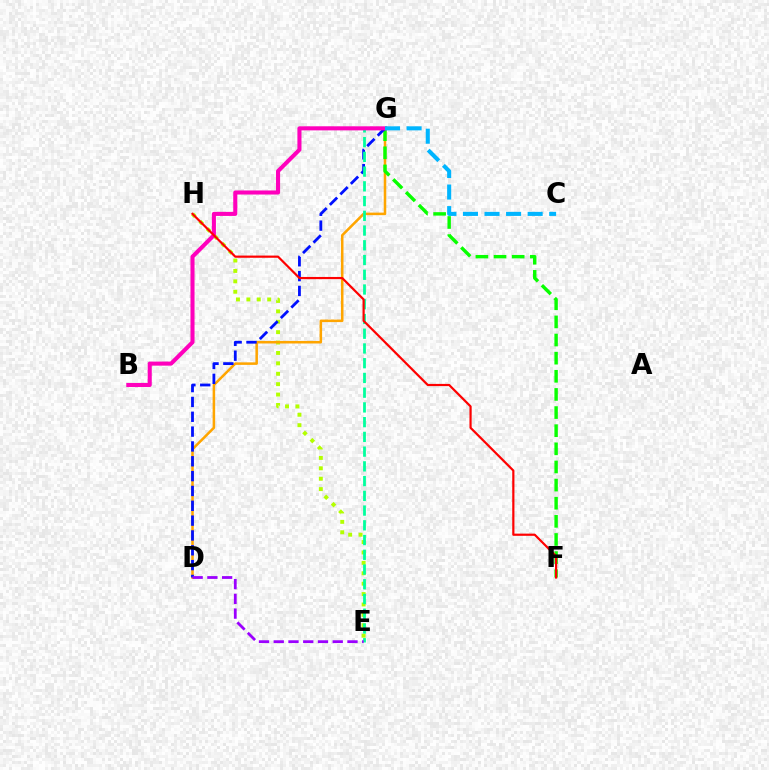{('E', 'H'): [{'color': '#b3ff00', 'line_style': 'dotted', 'thickness': 2.83}], ('D', 'G'): [{'color': '#ffa500', 'line_style': 'solid', 'thickness': 1.82}, {'color': '#0010ff', 'line_style': 'dashed', 'thickness': 2.02}], ('F', 'G'): [{'color': '#08ff00', 'line_style': 'dashed', 'thickness': 2.46}], ('E', 'G'): [{'color': '#00ff9d', 'line_style': 'dashed', 'thickness': 2.0}], ('B', 'G'): [{'color': '#ff00bd', 'line_style': 'solid', 'thickness': 2.93}], ('C', 'G'): [{'color': '#00b5ff', 'line_style': 'dashed', 'thickness': 2.93}], ('F', 'H'): [{'color': '#ff0000', 'line_style': 'solid', 'thickness': 1.58}], ('D', 'E'): [{'color': '#9b00ff', 'line_style': 'dashed', 'thickness': 2.0}]}